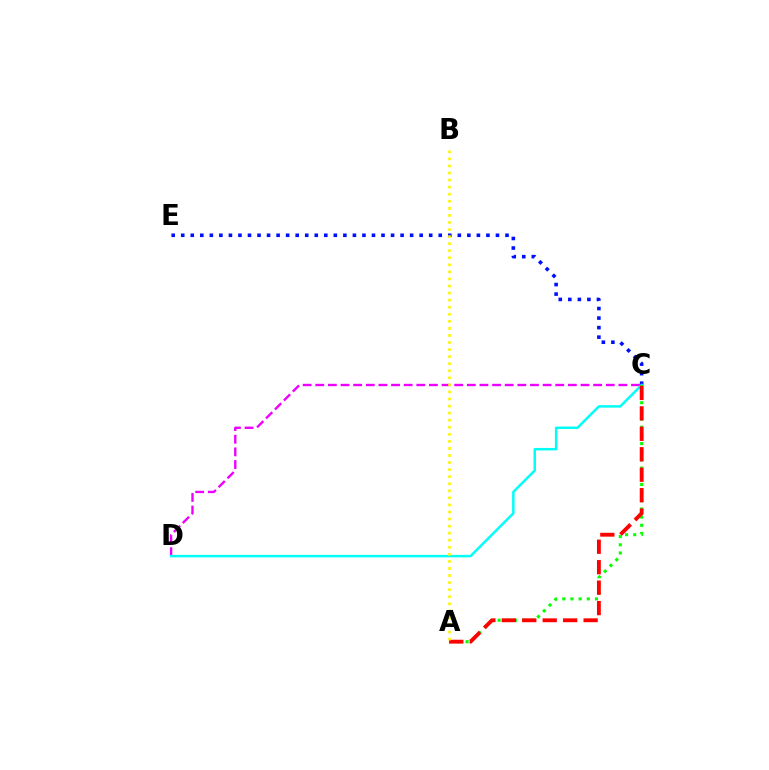{('C', 'E'): [{'color': '#0010ff', 'line_style': 'dotted', 'thickness': 2.59}], ('C', 'D'): [{'color': '#ee00ff', 'line_style': 'dashed', 'thickness': 1.72}, {'color': '#00fff6', 'line_style': 'solid', 'thickness': 1.78}], ('A', 'C'): [{'color': '#08ff00', 'line_style': 'dotted', 'thickness': 2.22}, {'color': '#ff0000', 'line_style': 'dashed', 'thickness': 2.78}], ('A', 'B'): [{'color': '#fcf500', 'line_style': 'dotted', 'thickness': 1.92}]}